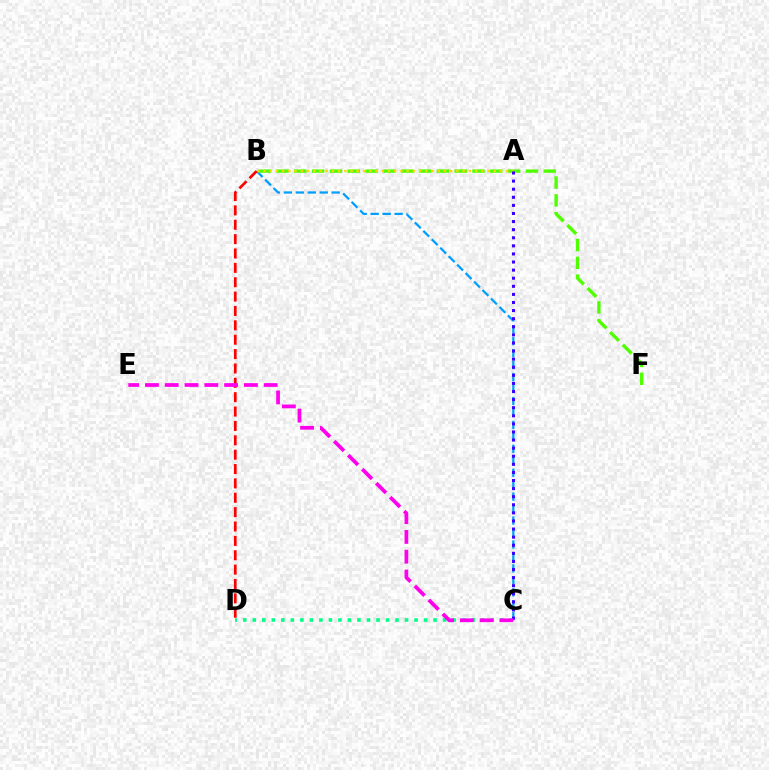{('B', 'C'): [{'color': '#009eff', 'line_style': 'dashed', 'thickness': 1.62}], ('B', 'F'): [{'color': '#4fff00', 'line_style': 'dashed', 'thickness': 2.42}], ('C', 'D'): [{'color': '#00ff86', 'line_style': 'dotted', 'thickness': 2.59}], ('A', 'B'): [{'color': '#ffd500', 'line_style': 'dotted', 'thickness': 1.69}], ('A', 'C'): [{'color': '#3700ff', 'line_style': 'dotted', 'thickness': 2.2}], ('B', 'D'): [{'color': '#ff0000', 'line_style': 'dashed', 'thickness': 1.95}], ('C', 'E'): [{'color': '#ff00ed', 'line_style': 'dashed', 'thickness': 2.69}]}